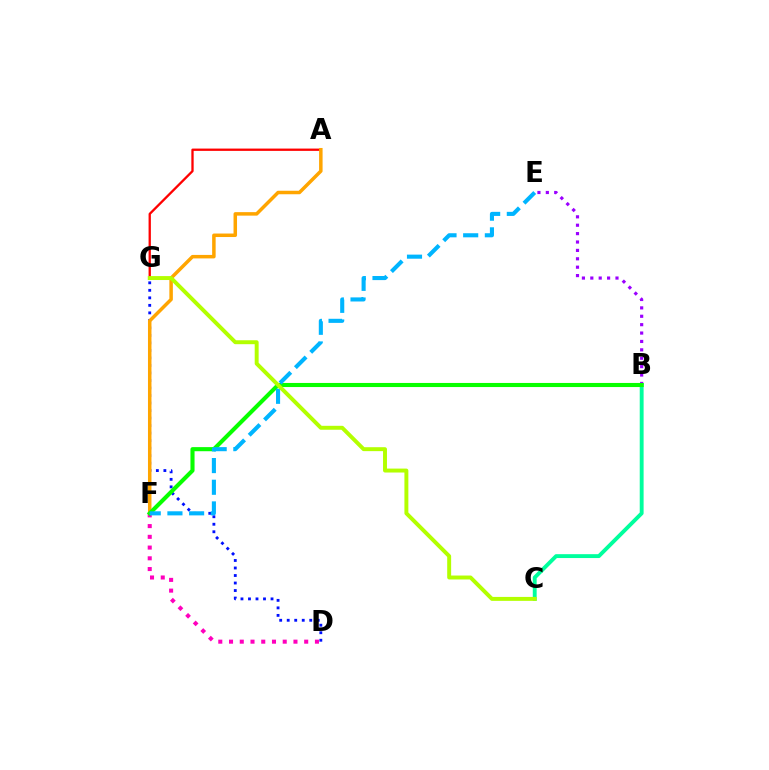{('D', 'G'): [{'color': '#0010ff', 'line_style': 'dotted', 'thickness': 2.04}], ('A', 'G'): [{'color': '#ff0000', 'line_style': 'solid', 'thickness': 1.66}], ('B', 'E'): [{'color': '#9b00ff', 'line_style': 'dotted', 'thickness': 2.28}], ('A', 'F'): [{'color': '#ffa500', 'line_style': 'solid', 'thickness': 2.52}], ('B', 'C'): [{'color': '#00ff9d', 'line_style': 'solid', 'thickness': 2.79}], ('D', 'F'): [{'color': '#ff00bd', 'line_style': 'dotted', 'thickness': 2.92}], ('B', 'F'): [{'color': '#08ff00', 'line_style': 'solid', 'thickness': 2.95}], ('E', 'F'): [{'color': '#00b5ff', 'line_style': 'dashed', 'thickness': 2.95}], ('C', 'G'): [{'color': '#b3ff00', 'line_style': 'solid', 'thickness': 2.84}]}